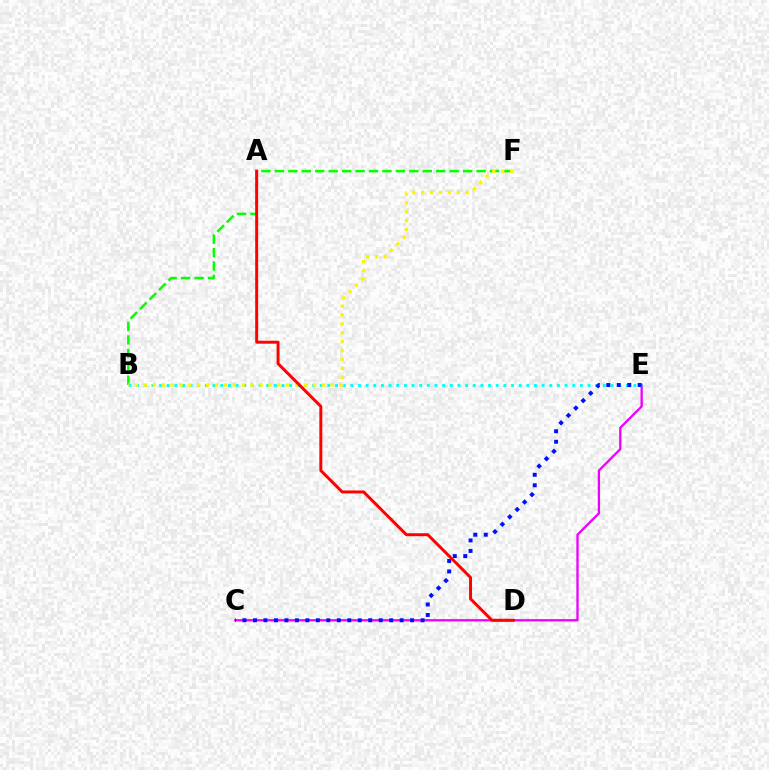{('B', 'F'): [{'color': '#08ff00', 'line_style': 'dashed', 'thickness': 1.83}, {'color': '#fcf500', 'line_style': 'dotted', 'thickness': 2.42}], ('C', 'E'): [{'color': '#ee00ff', 'line_style': 'solid', 'thickness': 1.66}, {'color': '#0010ff', 'line_style': 'dotted', 'thickness': 2.85}], ('B', 'E'): [{'color': '#00fff6', 'line_style': 'dotted', 'thickness': 2.08}], ('A', 'D'): [{'color': '#ff0000', 'line_style': 'solid', 'thickness': 2.13}]}